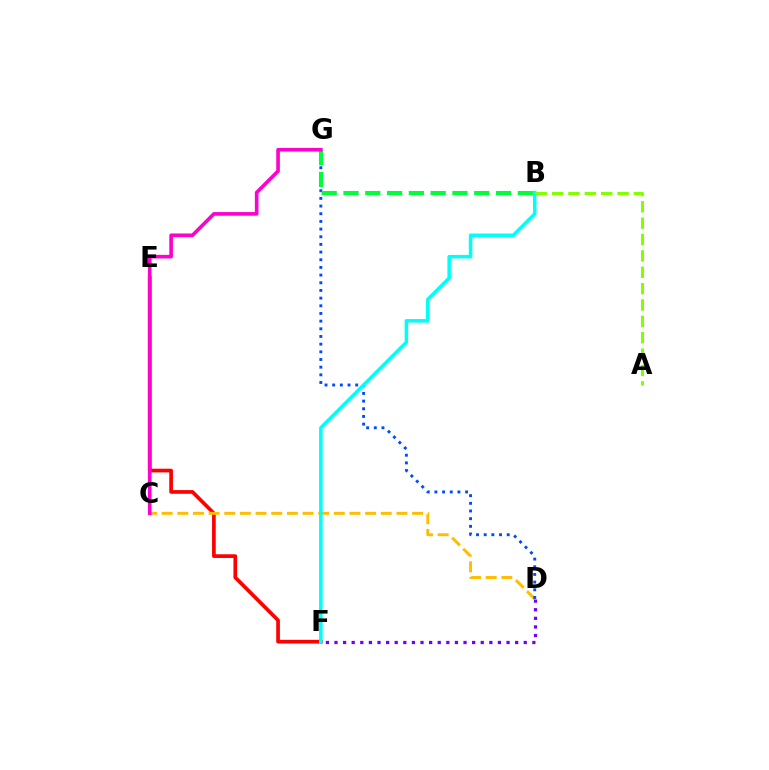{('E', 'F'): [{'color': '#ff0000', 'line_style': 'solid', 'thickness': 2.66}], ('C', 'D'): [{'color': '#ffbd00', 'line_style': 'dashed', 'thickness': 2.13}], ('D', 'G'): [{'color': '#004bff', 'line_style': 'dotted', 'thickness': 2.08}], ('B', 'G'): [{'color': '#00ff39', 'line_style': 'dashed', 'thickness': 2.96}], ('D', 'F'): [{'color': '#7200ff', 'line_style': 'dotted', 'thickness': 2.34}], ('C', 'G'): [{'color': '#ff00cf', 'line_style': 'solid', 'thickness': 2.61}], ('B', 'F'): [{'color': '#00fff6', 'line_style': 'solid', 'thickness': 2.54}], ('A', 'B'): [{'color': '#84ff00', 'line_style': 'dashed', 'thickness': 2.22}]}